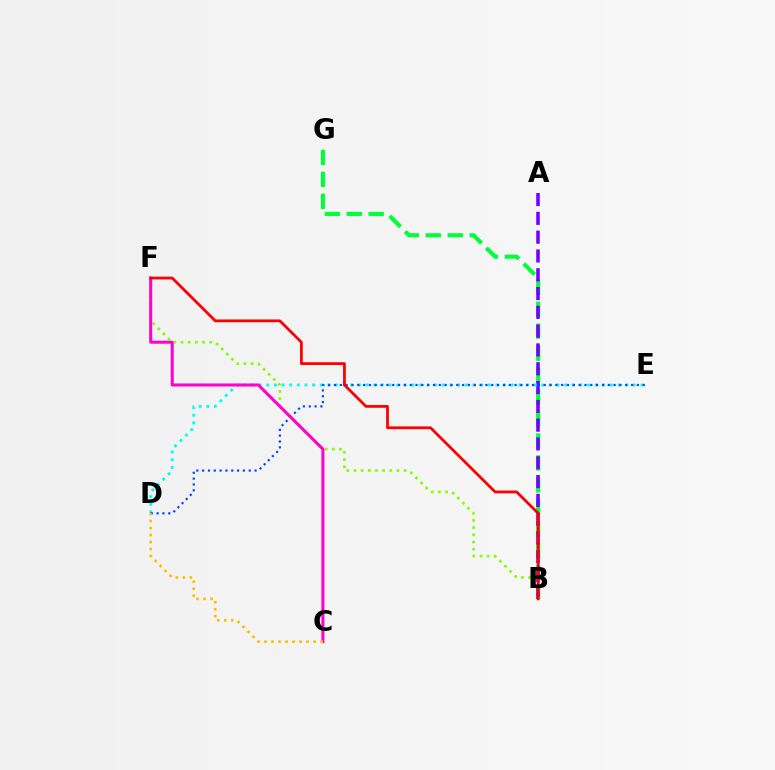{('B', 'G'): [{'color': '#00ff39', 'line_style': 'dashed', 'thickness': 2.98}], ('A', 'B'): [{'color': '#7200ff', 'line_style': 'dashed', 'thickness': 2.55}], ('D', 'E'): [{'color': '#00fff6', 'line_style': 'dotted', 'thickness': 2.08}, {'color': '#004bff', 'line_style': 'dotted', 'thickness': 1.58}], ('B', 'F'): [{'color': '#84ff00', 'line_style': 'dotted', 'thickness': 1.95}, {'color': '#ff0000', 'line_style': 'solid', 'thickness': 2.0}], ('C', 'F'): [{'color': '#ff00cf', 'line_style': 'solid', 'thickness': 2.18}], ('C', 'D'): [{'color': '#ffbd00', 'line_style': 'dotted', 'thickness': 1.9}]}